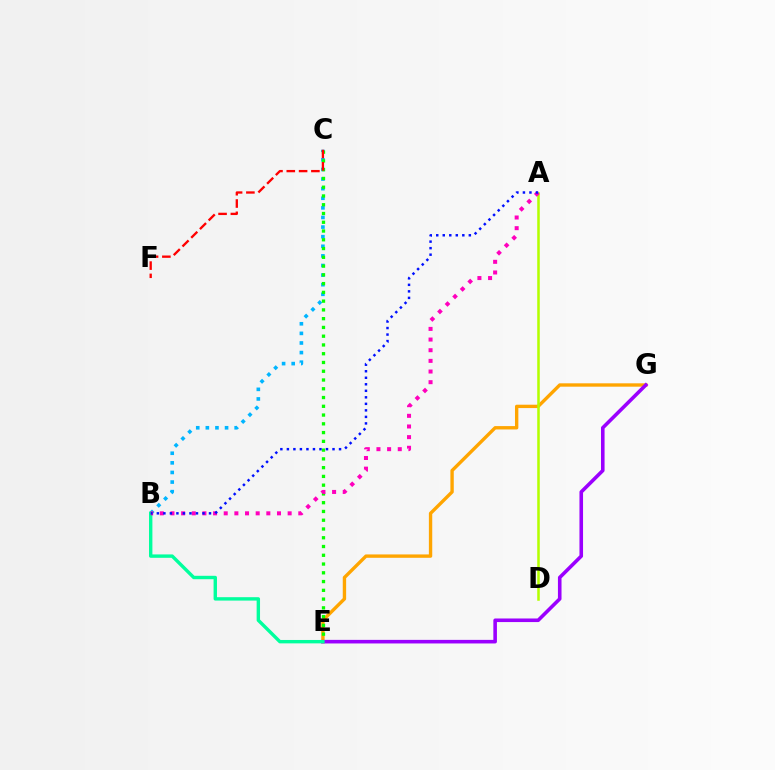{('E', 'G'): [{'color': '#ffa500', 'line_style': 'solid', 'thickness': 2.42}, {'color': '#9b00ff', 'line_style': 'solid', 'thickness': 2.58}], ('B', 'C'): [{'color': '#00b5ff', 'line_style': 'dotted', 'thickness': 2.61}], ('C', 'E'): [{'color': '#08ff00', 'line_style': 'dotted', 'thickness': 2.38}], ('C', 'F'): [{'color': '#ff0000', 'line_style': 'dashed', 'thickness': 1.67}], ('A', 'D'): [{'color': '#b3ff00', 'line_style': 'solid', 'thickness': 1.82}], ('B', 'E'): [{'color': '#00ff9d', 'line_style': 'solid', 'thickness': 2.45}], ('A', 'B'): [{'color': '#ff00bd', 'line_style': 'dotted', 'thickness': 2.89}, {'color': '#0010ff', 'line_style': 'dotted', 'thickness': 1.77}]}